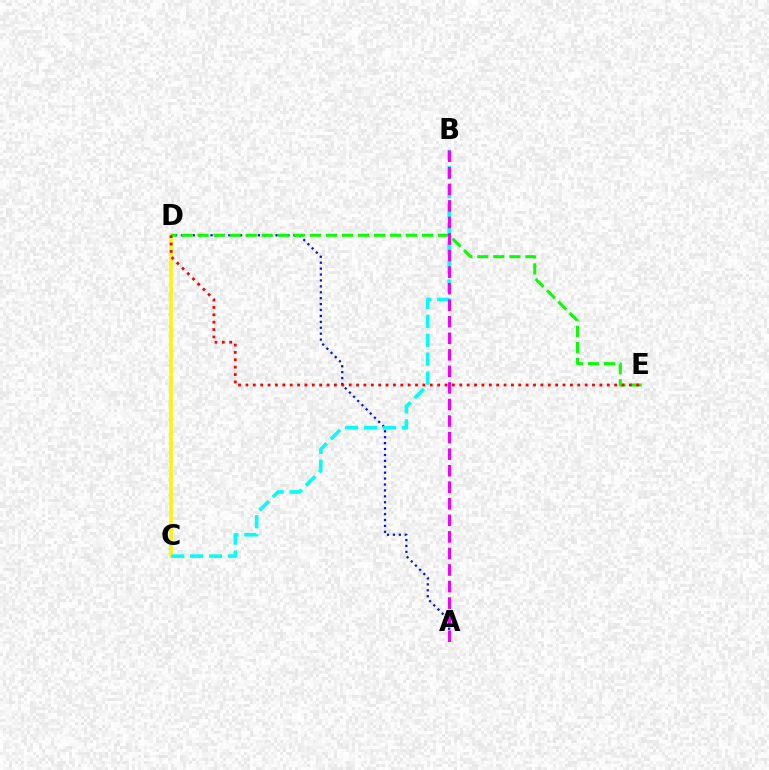{('A', 'D'): [{'color': '#0010ff', 'line_style': 'dotted', 'thickness': 1.61}], ('C', 'D'): [{'color': '#fcf500', 'line_style': 'solid', 'thickness': 2.55}], ('B', 'C'): [{'color': '#00fff6', 'line_style': 'dashed', 'thickness': 2.57}], ('D', 'E'): [{'color': '#08ff00', 'line_style': 'dashed', 'thickness': 2.18}, {'color': '#ff0000', 'line_style': 'dotted', 'thickness': 2.0}], ('A', 'B'): [{'color': '#ee00ff', 'line_style': 'dashed', 'thickness': 2.25}]}